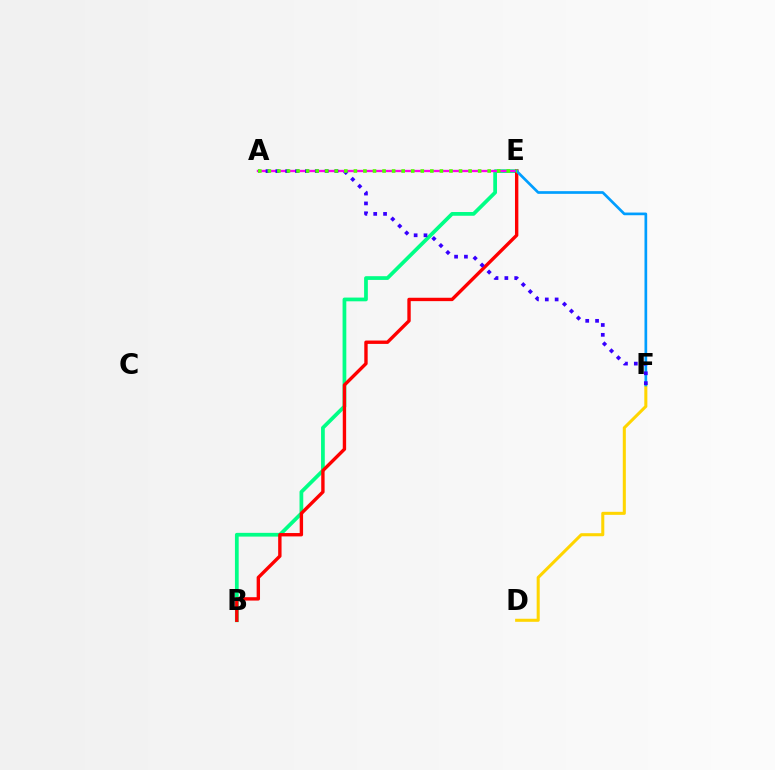{('B', 'E'): [{'color': '#00ff86', 'line_style': 'solid', 'thickness': 2.69}, {'color': '#ff0000', 'line_style': 'solid', 'thickness': 2.43}], ('D', 'F'): [{'color': '#ffd500', 'line_style': 'solid', 'thickness': 2.2}], ('A', 'E'): [{'color': '#ff00ed', 'line_style': 'solid', 'thickness': 1.67}, {'color': '#4fff00', 'line_style': 'dotted', 'thickness': 2.6}], ('E', 'F'): [{'color': '#009eff', 'line_style': 'solid', 'thickness': 1.93}], ('A', 'F'): [{'color': '#3700ff', 'line_style': 'dotted', 'thickness': 2.68}]}